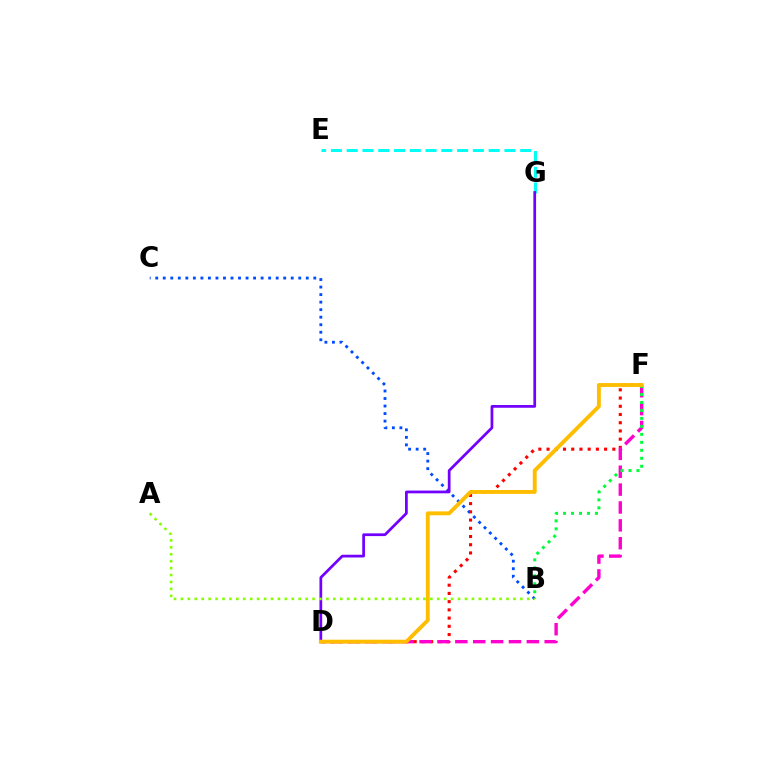{('B', 'C'): [{'color': '#004bff', 'line_style': 'dotted', 'thickness': 2.05}], ('D', 'F'): [{'color': '#ff0000', 'line_style': 'dotted', 'thickness': 2.23}, {'color': '#ff00cf', 'line_style': 'dashed', 'thickness': 2.43}, {'color': '#ffbd00', 'line_style': 'solid', 'thickness': 2.79}], ('B', 'F'): [{'color': '#00ff39', 'line_style': 'dotted', 'thickness': 2.17}], ('E', 'G'): [{'color': '#00fff6', 'line_style': 'dashed', 'thickness': 2.14}], ('D', 'G'): [{'color': '#7200ff', 'line_style': 'solid', 'thickness': 1.97}], ('A', 'B'): [{'color': '#84ff00', 'line_style': 'dotted', 'thickness': 1.88}]}